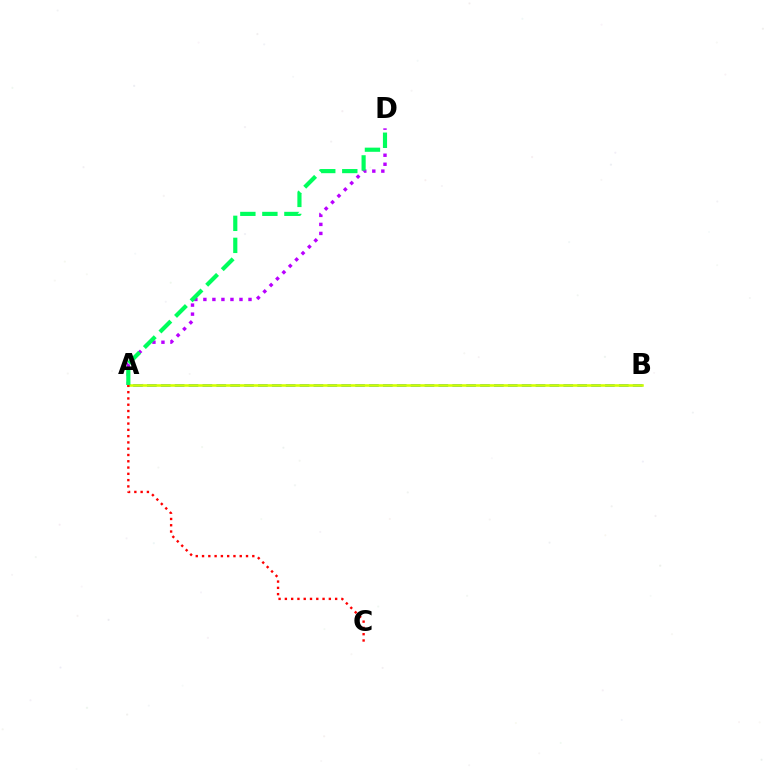{('A', 'D'): [{'color': '#b900ff', 'line_style': 'dotted', 'thickness': 2.45}, {'color': '#00ff5c', 'line_style': 'dashed', 'thickness': 2.99}], ('A', 'B'): [{'color': '#0074ff', 'line_style': 'dashed', 'thickness': 1.89}, {'color': '#d1ff00', 'line_style': 'solid', 'thickness': 1.85}], ('A', 'C'): [{'color': '#ff0000', 'line_style': 'dotted', 'thickness': 1.71}]}